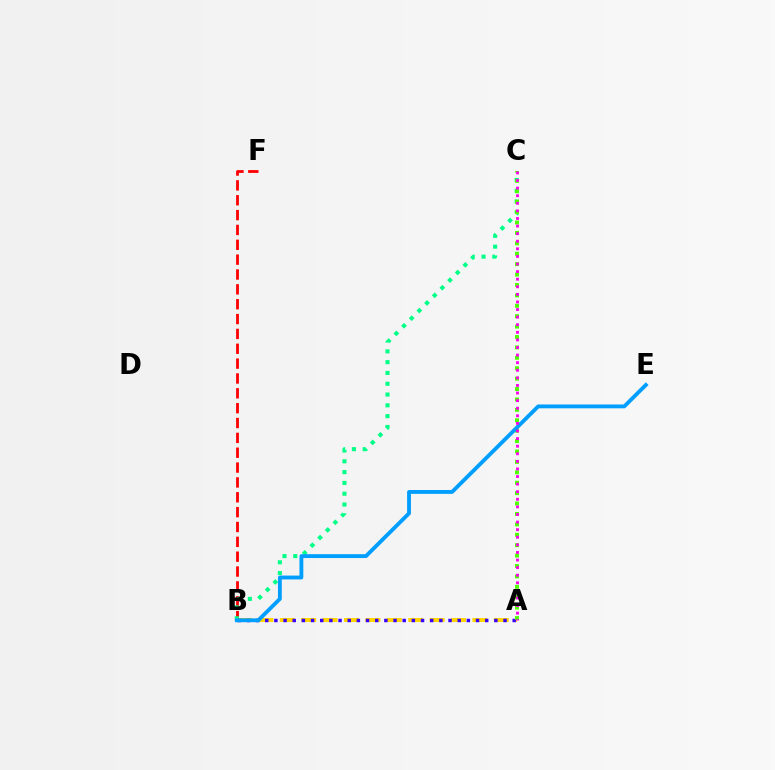{('A', 'B'): [{'color': '#ffd500', 'line_style': 'dashed', 'thickness': 2.91}, {'color': '#3700ff', 'line_style': 'dotted', 'thickness': 2.49}], ('B', 'F'): [{'color': '#ff0000', 'line_style': 'dashed', 'thickness': 2.02}], ('B', 'C'): [{'color': '#00ff86', 'line_style': 'dotted', 'thickness': 2.94}], ('A', 'C'): [{'color': '#4fff00', 'line_style': 'dotted', 'thickness': 2.83}, {'color': '#ff00ed', 'line_style': 'dotted', 'thickness': 2.06}], ('B', 'E'): [{'color': '#009eff', 'line_style': 'solid', 'thickness': 2.77}]}